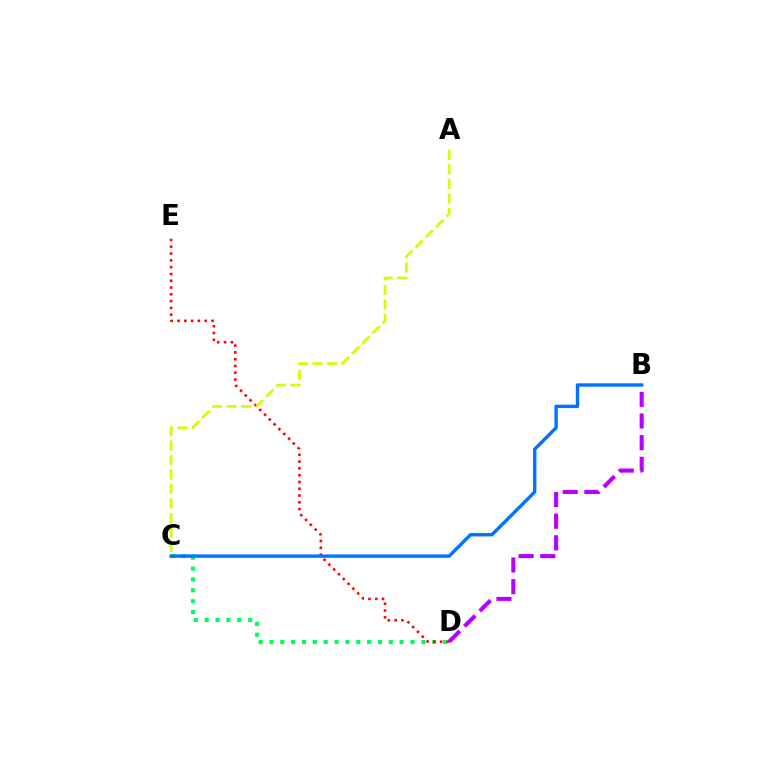{('C', 'D'): [{'color': '#00ff5c', 'line_style': 'dotted', 'thickness': 2.95}], ('D', 'E'): [{'color': '#ff0000', 'line_style': 'dotted', 'thickness': 1.84}], ('B', 'D'): [{'color': '#b900ff', 'line_style': 'dashed', 'thickness': 2.94}], ('B', 'C'): [{'color': '#0074ff', 'line_style': 'solid', 'thickness': 2.45}], ('A', 'C'): [{'color': '#d1ff00', 'line_style': 'dashed', 'thickness': 1.97}]}